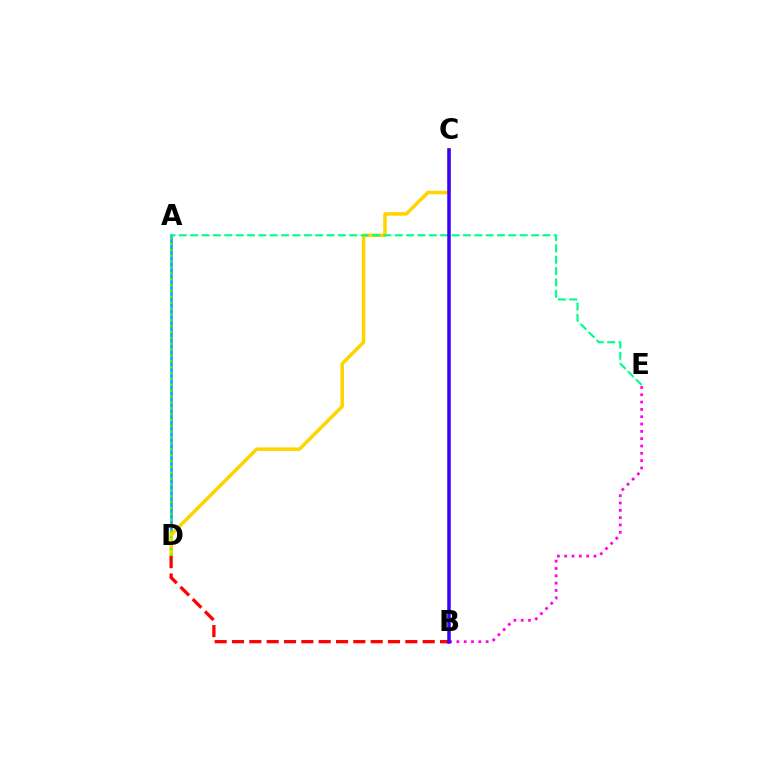{('A', 'D'): [{'color': '#009eff', 'line_style': 'solid', 'thickness': 1.82}, {'color': '#4fff00', 'line_style': 'dotted', 'thickness': 1.59}], ('C', 'D'): [{'color': '#ffd500', 'line_style': 'solid', 'thickness': 2.55}], ('A', 'E'): [{'color': '#00ff86', 'line_style': 'dashed', 'thickness': 1.54}], ('B', 'E'): [{'color': '#ff00ed', 'line_style': 'dotted', 'thickness': 1.99}], ('B', 'D'): [{'color': '#ff0000', 'line_style': 'dashed', 'thickness': 2.35}], ('B', 'C'): [{'color': '#3700ff', 'line_style': 'solid', 'thickness': 2.53}]}